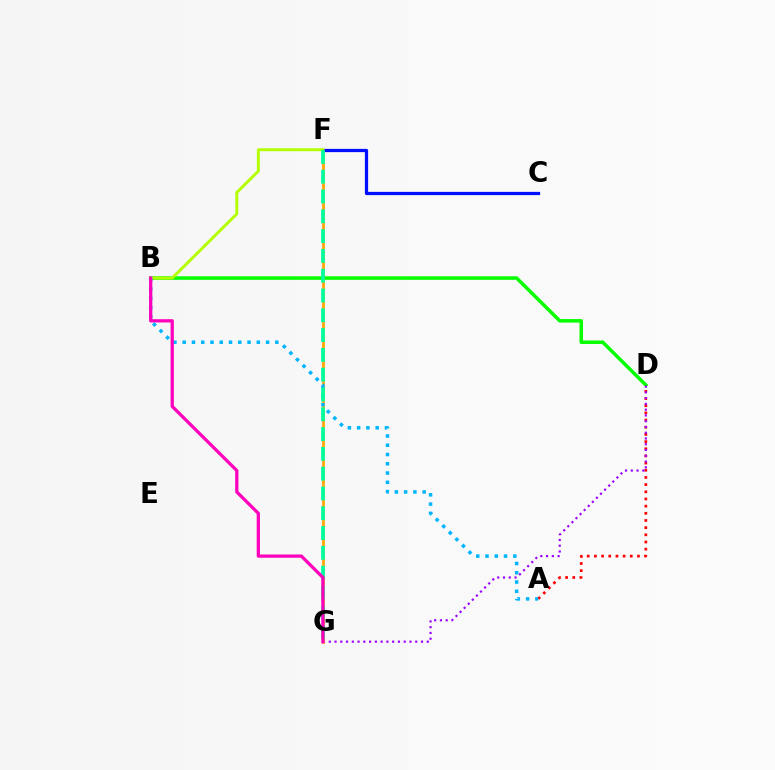{('A', 'D'): [{'color': '#ff0000', 'line_style': 'dotted', 'thickness': 1.95}], ('B', 'D'): [{'color': '#08ff00', 'line_style': 'solid', 'thickness': 2.55}], ('D', 'G'): [{'color': '#9b00ff', 'line_style': 'dotted', 'thickness': 1.57}], ('F', 'G'): [{'color': '#ffa500', 'line_style': 'solid', 'thickness': 1.95}, {'color': '#00ff9d', 'line_style': 'dashed', 'thickness': 2.69}], ('C', 'F'): [{'color': '#0010ff', 'line_style': 'solid', 'thickness': 2.33}], ('B', 'F'): [{'color': '#b3ff00', 'line_style': 'solid', 'thickness': 2.11}], ('A', 'B'): [{'color': '#00b5ff', 'line_style': 'dotted', 'thickness': 2.52}], ('B', 'G'): [{'color': '#ff00bd', 'line_style': 'solid', 'thickness': 2.35}]}